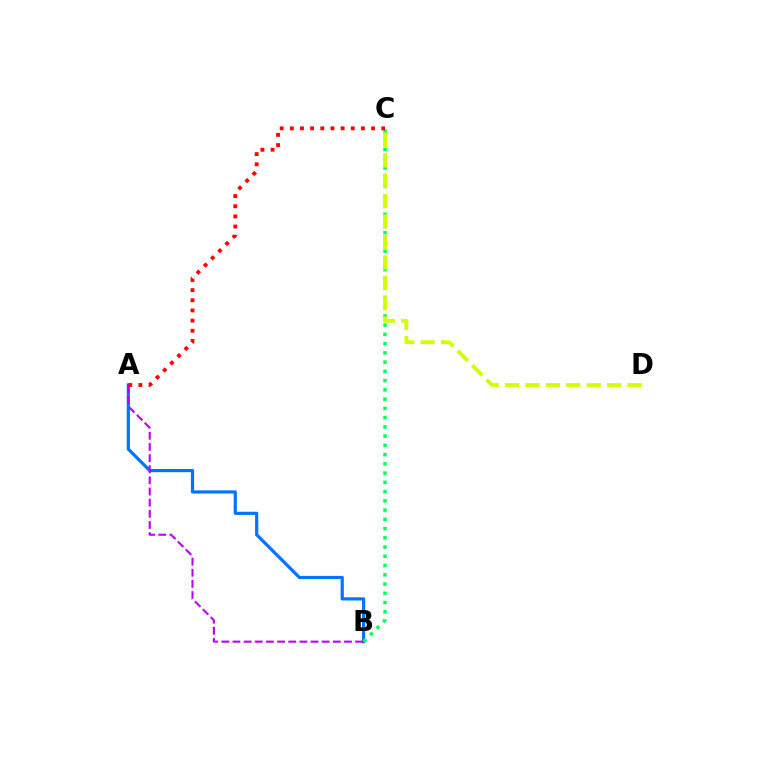{('A', 'B'): [{'color': '#0074ff', 'line_style': 'solid', 'thickness': 2.3}, {'color': '#b900ff', 'line_style': 'dashed', 'thickness': 1.51}], ('B', 'C'): [{'color': '#00ff5c', 'line_style': 'dotted', 'thickness': 2.51}], ('A', 'C'): [{'color': '#ff0000', 'line_style': 'dotted', 'thickness': 2.76}], ('C', 'D'): [{'color': '#d1ff00', 'line_style': 'dashed', 'thickness': 2.77}]}